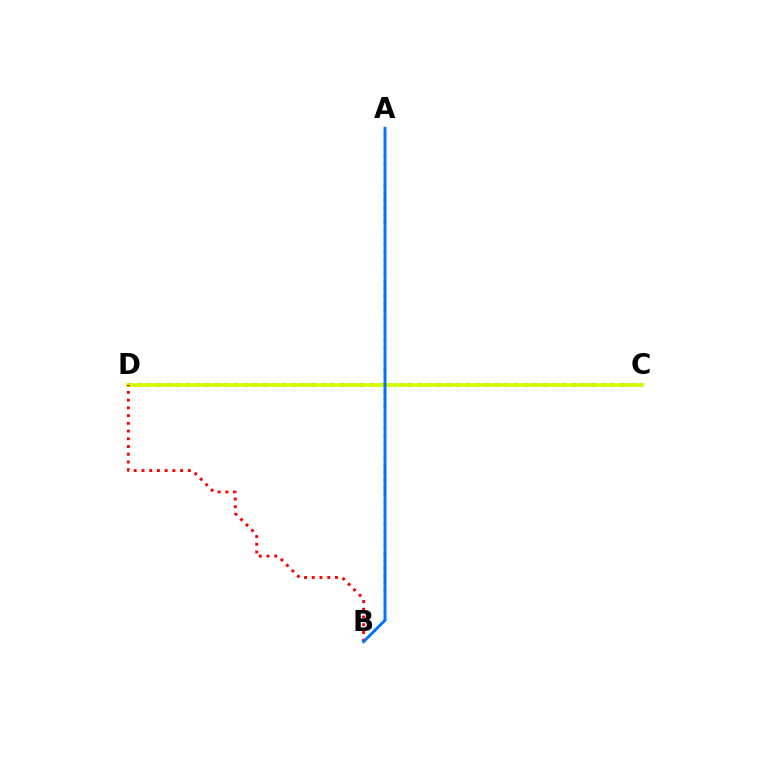{('C', 'D'): [{'color': '#b900ff', 'line_style': 'dotted', 'thickness': 2.62}, {'color': '#d1ff00', 'line_style': 'solid', 'thickness': 2.7}], ('A', 'B'): [{'color': '#00ff5c', 'line_style': 'dotted', 'thickness': 2.0}, {'color': '#0074ff', 'line_style': 'solid', 'thickness': 2.09}], ('B', 'D'): [{'color': '#ff0000', 'line_style': 'dotted', 'thickness': 2.1}]}